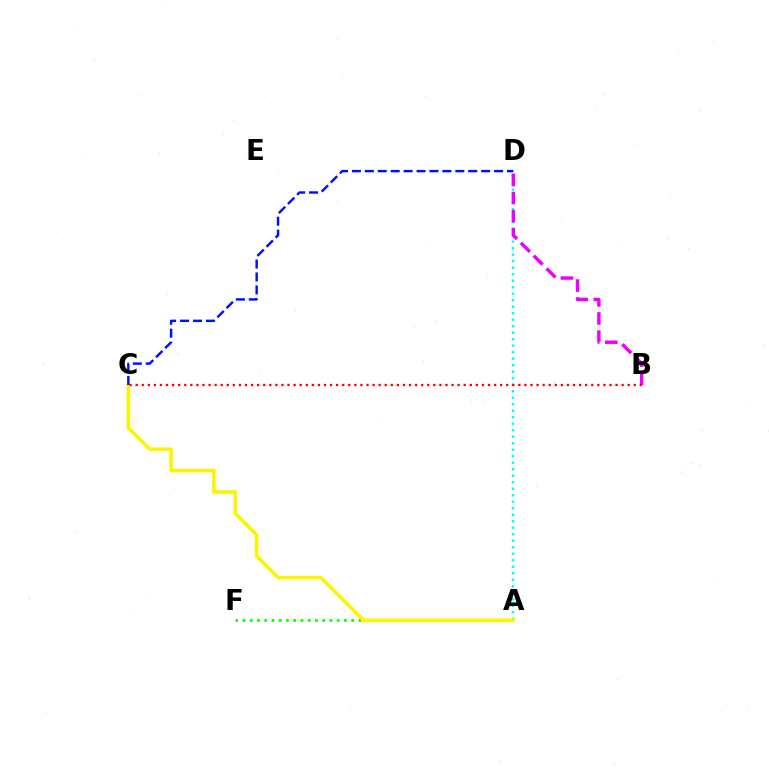{('A', 'F'): [{'color': '#08ff00', 'line_style': 'dotted', 'thickness': 1.97}], ('A', 'D'): [{'color': '#00fff6', 'line_style': 'dotted', 'thickness': 1.77}], ('A', 'C'): [{'color': '#fcf500', 'line_style': 'solid', 'thickness': 2.58}], ('B', 'D'): [{'color': '#ee00ff', 'line_style': 'dashed', 'thickness': 2.46}], ('C', 'D'): [{'color': '#0010ff', 'line_style': 'dashed', 'thickness': 1.76}], ('B', 'C'): [{'color': '#ff0000', 'line_style': 'dotted', 'thickness': 1.65}]}